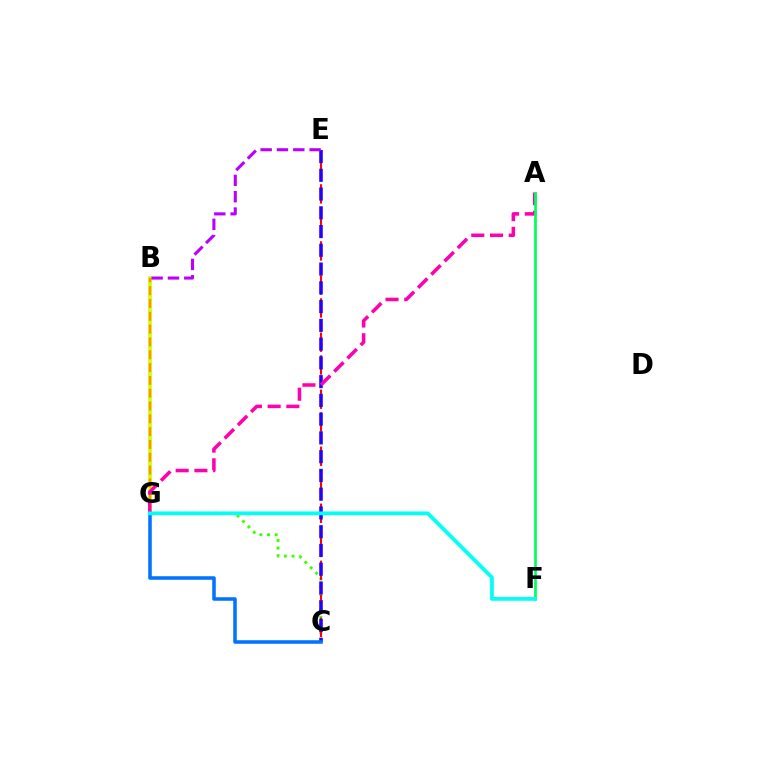{('C', 'G'): [{'color': '#3dff00', 'line_style': 'dotted', 'thickness': 2.08}, {'color': '#0074ff', 'line_style': 'solid', 'thickness': 2.55}], ('B', 'G'): [{'color': '#d1ff00', 'line_style': 'solid', 'thickness': 2.69}, {'color': '#ff9400', 'line_style': 'dashed', 'thickness': 1.74}], ('C', 'E'): [{'color': '#ff0000', 'line_style': 'dashed', 'thickness': 1.55}, {'color': '#2500ff', 'line_style': 'dashed', 'thickness': 2.55}], ('B', 'E'): [{'color': '#b900ff', 'line_style': 'dashed', 'thickness': 2.22}], ('A', 'G'): [{'color': '#ff00ac', 'line_style': 'dashed', 'thickness': 2.54}], ('A', 'F'): [{'color': '#00ff5c', 'line_style': 'solid', 'thickness': 1.95}], ('F', 'G'): [{'color': '#00fff6', 'line_style': 'solid', 'thickness': 2.7}]}